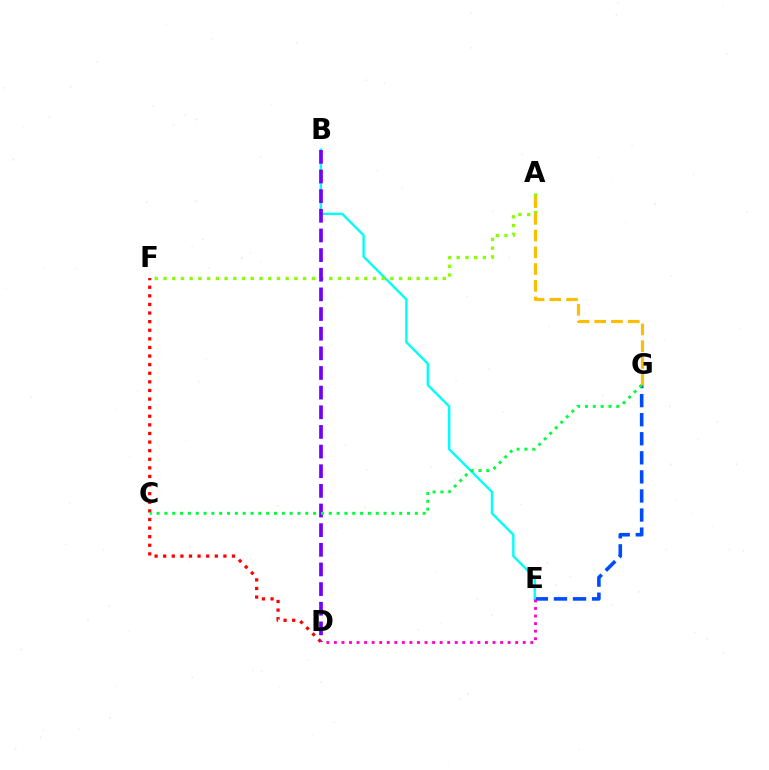{('E', 'G'): [{'color': '#004bff', 'line_style': 'dashed', 'thickness': 2.59}], ('B', 'E'): [{'color': '#00fff6', 'line_style': 'solid', 'thickness': 1.73}], ('A', 'F'): [{'color': '#84ff00', 'line_style': 'dotted', 'thickness': 2.37}], ('D', 'F'): [{'color': '#ff0000', 'line_style': 'dotted', 'thickness': 2.34}], ('D', 'E'): [{'color': '#ff00cf', 'line_style': 'dotted', 'thickness': 2.05}], ('B', 'D'): [{'color': '#7200ff', 'line_style': 'dashed', 'thickness': 2.67}], ('C', 'G'): [{'color': '#00ff39', 'line_style': 'dotted', 'thickness': 2.13}], ('A', 'G'): [{'color': '#ffbd00', 'line_style': 'dashed', 'thickness': 2.27}]}